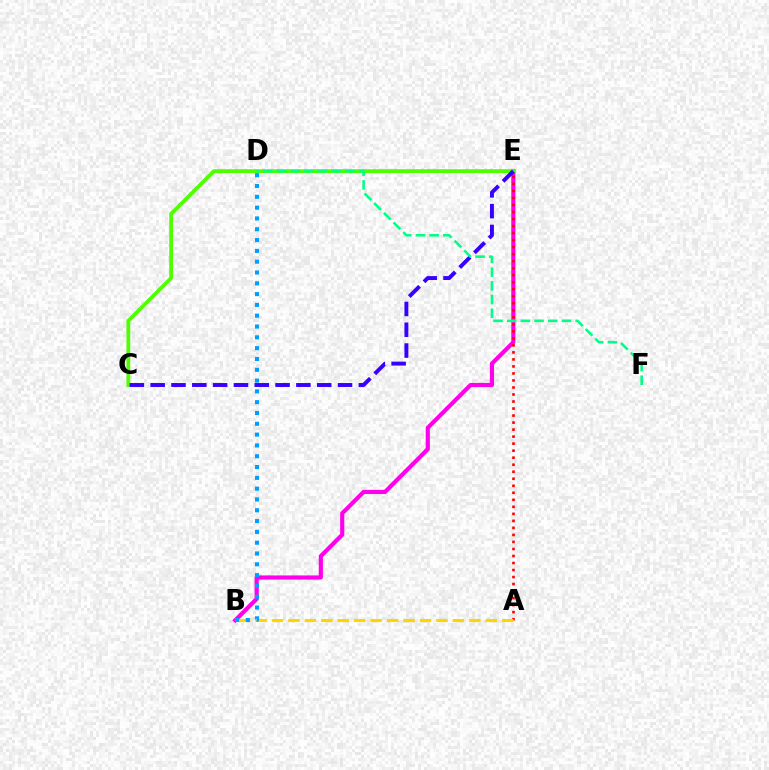{('B', 'E'): [{'color': '#ff00ed', 'line_style': 'solid', 'thickness': 2.99}], ('A', 'E'): [{'color': '#ff0000', 'line_style': 'dotted', 'thickness': 1.91}], ('A', 'B'): [{'color': '#ffd500', 'line_style': 'dashed', 'thickness': 2.23}], ('C', 'E'): [{'color': '#4fff00', 'line_style': 'solid', 'thickness': 2.72}, {'color': '#3700ff', 'line_style': 'dashed', 'thickness': 2.83}], ('D', 'F'): [{'color': '#00ff86', 'line_style': 'dashed', 'thickness': 1.86}], ('B', 'D'): [{'color': '#009eff', 'line_style': 'dotted', 'thickness': 2.94}]}